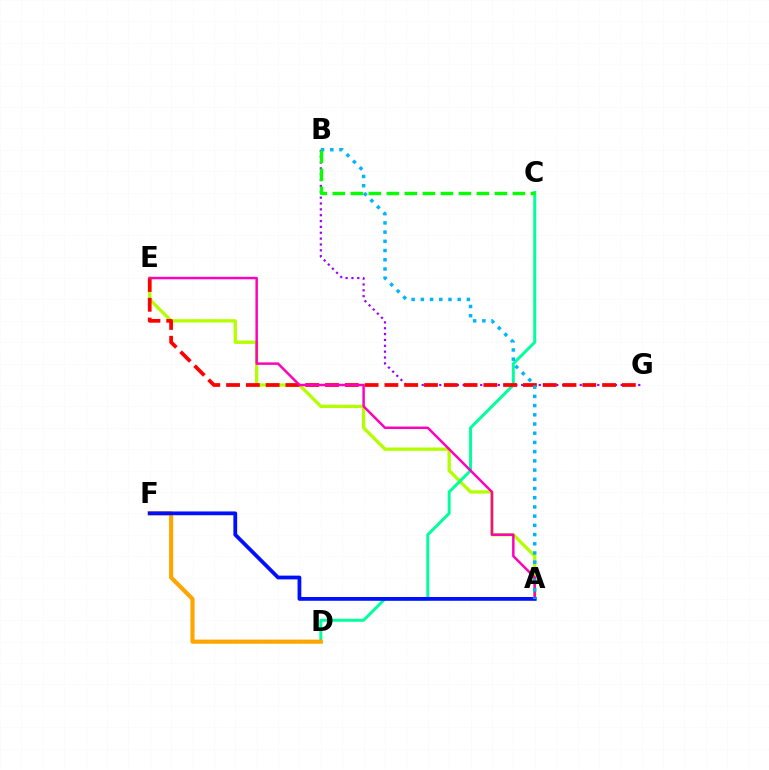{('A', 'E'): [{'color': '#b3ff00', 'line_style': 'solid', 'thickness': 2.38}, {'color': '#ff00bd', 'line_style': 'solid', 'thickness': 1.78}], ('B', 'G'): [{'color': '#9b00ff', 'line_style': 'dotted', 'thickness': 1.59}], ('C', 'D'): [{'color': '#00ff9d', 'line_style': 'solid', 'thickness': 2.14}], ('D', 'F'): [{'color': '#ffa500', 'line_style': 'solid', 'thickness': 2.97}], ('E', 'G'): [{'color': '#ff0000', 'line_style': 'dashed', 'thickness': 2.69}], ('A', 'F'): [{'color': '#0010ff', 'line_style': 'solid', 'thickness': 2.72}], ('A', 'B'): [{'color': '#00b5ff', 'line_style': 'dotted', 'thickness': 2.5}], ('B', 'C'): [{'color': '#08ff00', 'line_style': 'dashed', 'thickness': 2.45}]}